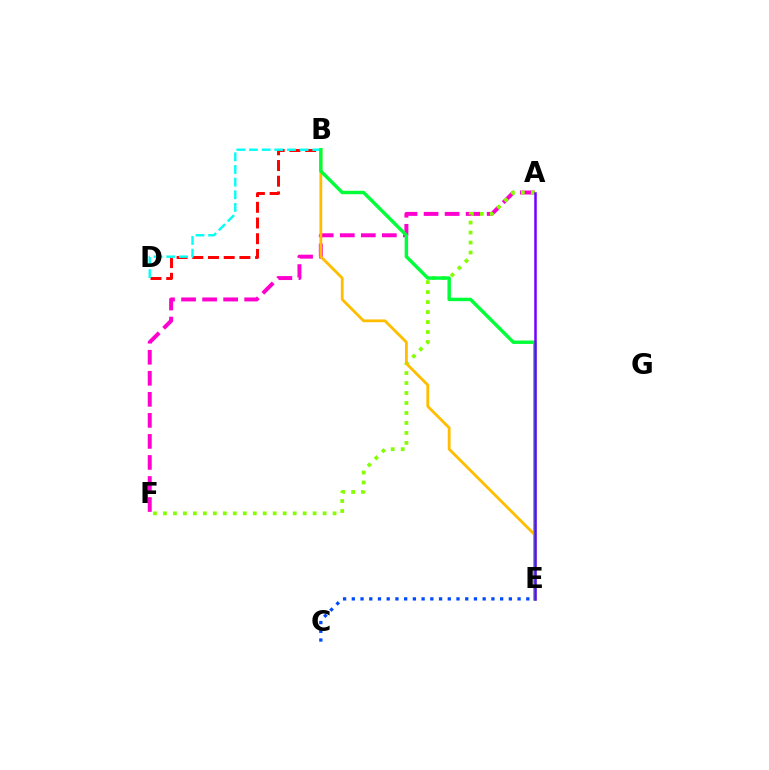{('A', 'F'): [{'color': '#ff00cf', 'line_style': 'dashed', 'thickness': 2.86}, {'color': '#84ff00', 'line_style': 'dotted', 'thickness': 2.71}], ('B', 'D'): [{'color': '#ff0000', 'line_style': 'dashed', 'thickness': 2.13}, {'color': '#00fff6', 'line_style': 'dashed', 'thickness': 1.72}], ('B', 'E'): [{'color': '#ffbd00', 'line_style': 'solid', 'thickness': 2.02}, {'color': '#00ff39', 'line_style': 'solid', 'thickness': 2.47}], ('C', 'E'): [{'color': '#004bff', 'line_style': 'dotted', 'thickness': 2.37}], ('A', 'E'): [{'color': '#7200ff', 'line_style': 'solid', 'thickness': 1.8}]}